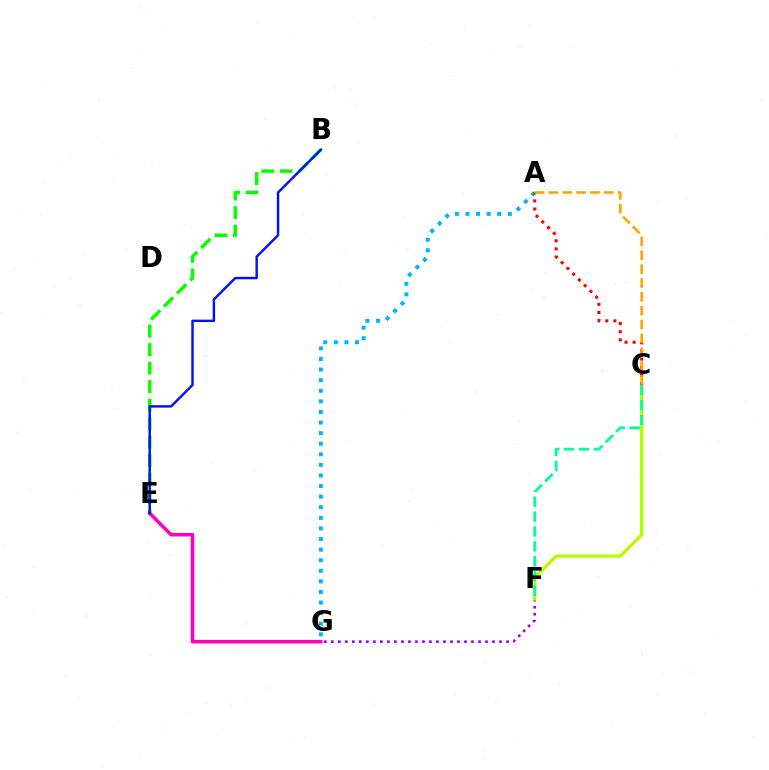{('F', 'G'): [{'color': '#9b00ff', 'line_style': 'dotted', 'thickness': 1.9}], ('A', 'G'): [{'color': '#00b5ff', 'line_style': 'dotted', 'thickness': 2.88}], ('B', 'E'): [{'color': '#08ff00', 'line_style': 'dashed', 'thickness': 2.51}, {'color': '#0010ff', 'line_style': 'solid', 'thickness': 1.75}], ('C', 'F'): [{'color': '#b3ff00', 'line_style': 'solid', 'thickness': 2.35}, {'color': '#00ff9d', 'line_style': 'dashed', 'thickness': 2.02}], ('A', 'C'): [{'color': '#ff0000', 'line_style': 'dotted', 'thickness': 2.21}, {'color': '#ffa500', 'line_style': 'dashed', 'thickness': 1.88}], ('E', 'G'): [{'color': '#ff00bd', 'line_style': 'solid', 'thickness': 2.54}]}